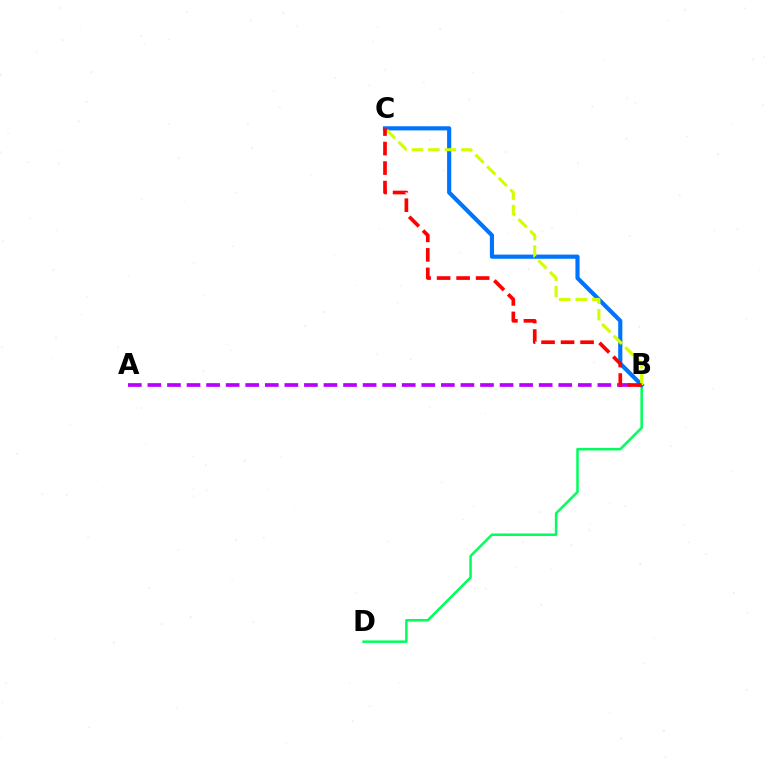{('B', 'D'): [{'color': '#00ff5c', 'line_style': 'solid', 'thickness': 1.82}], ('B', 'C'): [{'color': '#0074ff', 'line_style': 'solid', 'thickness': 2.99}, {'color': '#d1ff00', 'line_style': 'dashed', 'thickness': 2.24}, {'color': '#ff0000', 'line_style': 'dashed', 'thickness': 2.65}], ('A', 'B'): [{'color': '#b900ff', 'line_style': 'dashed', 'thickness': 2.66}]}